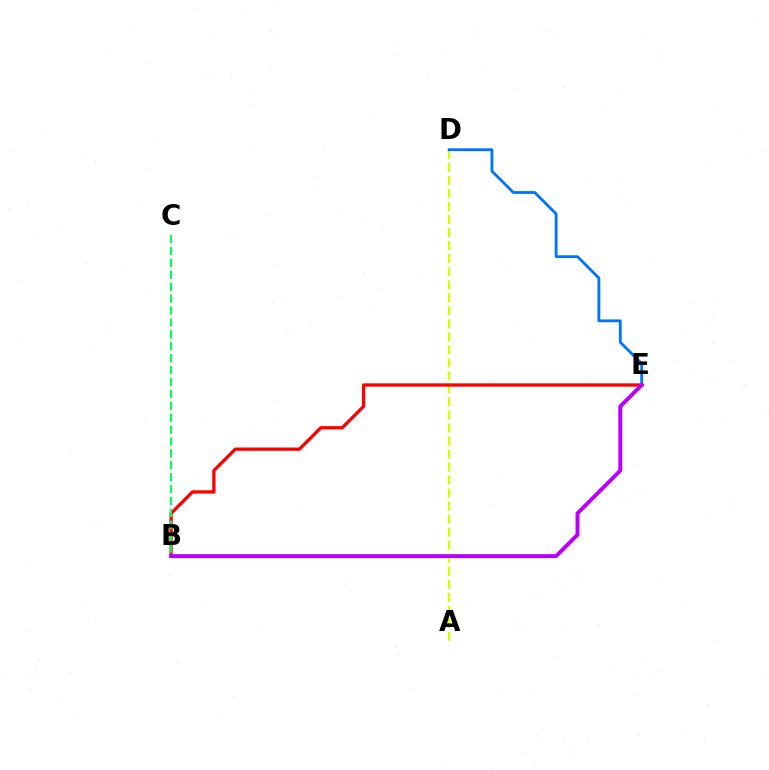{('A', 'D'): [{'color': '#d1ff00', 'line_style': 'dashed', 'thickness': 1.77}], ('D', 'E'): [{'color': '#0074ff', 'line_style': 'solid', 'thickness': 2.03}], ('B', 'E'): [{'color': '#ff0000', 'line_style': 'solid', 'thickness': 2.38}, {'color': '#b900ff', 'line_style': 'solid', 'thickness': 2.83}], ('B', 'C'): [{'color': '#00ff5c', 'line_style': 'dashed', 'thickness': 1.62}]}